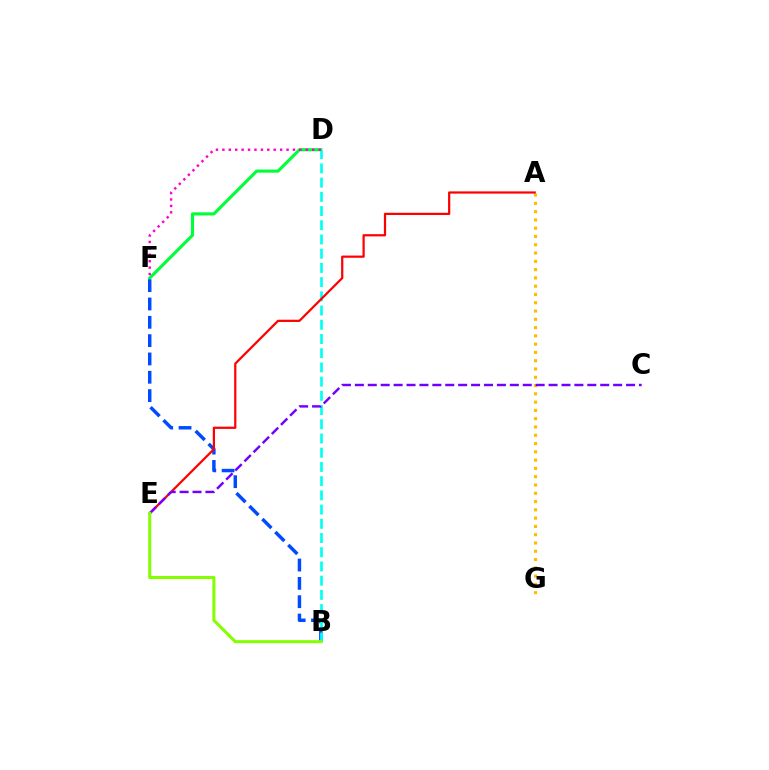{('A', 'G'): [{'color': '#ffbd00', 'line_style': 'dotted', 'thickness': 2.25}], ('D', 'F'): [{'color': '#00ff39', 'line_style': 'solid', 'thickness': 2.25}, {'color': '#ff00cf', 'line_style': 'dotted', 'thickness': 1.74}], ('B', 'F'): [{'color': '#004bff', 'line_style': 'dashed', 'thickness': 2.49}], ('B', 'D'): [{'color': '#00fff6', 'line_style': 'dashed', 'thickness': 1.93}], ('A', 'E'): [{'color': '#ff0000', 'line_style': 'solid', 'thickness': 1.6}], ('C', 'E'): [{'color': '#7200ff', 'line_style': 'dashed', 'thickness': 1.75}], ('B', 'E'): [{'color': '#84ff00', 'line_style': 'solid', 'thickness': 2.19}]}